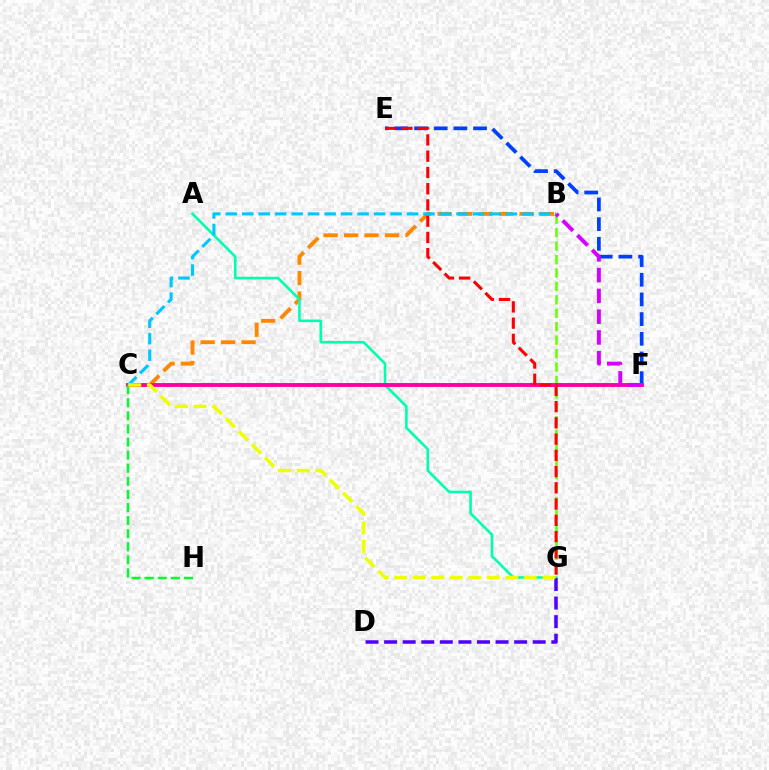{('B', 'C'): [{'color': '#ff8800', 'line_style': 'dashed', 'thickness': 2.78}, {'color': '#00c7ff', 'line_style': 'dashed', 'thickness': 2.24}], ('E', 'F'): [{'color': '#003fff', 'line_style': 'dashed', 'thickness': 2.67}], ('A', 'G'): [{'color': '#00ffaf', 'line_style': 'solid', 'thickness': 1.88}], ('B', 'G'): [{'color': '#66ff00', 'line_style': 'dashed', 'thickness': 1.83}], ('D', 'G'): [{'color': '#4f00ff', 'line_style': 'dashed', 'thickness': 2.52}], ('C', 'F'): [{'color': '#ff00a0', 'line_style': 'solid', 'thickness': 2.8}], ('C', 'H'): [{'color': '#00ff27', 'line_style': 'dashed', 'thickness': 1.78}], ('E', 'G'): [{'color': '#ff0000', 'line_style': 'dashed', 'thickness': 2.21}], ('B', 'F'): [{'color': '#d600ff', 'line_style': 'dashed', 'thickness': 2.82}], ('C', 'G'): [{'color': '#eeff00', 'line_style': 'dashed', 'thickness': 2.52}]}